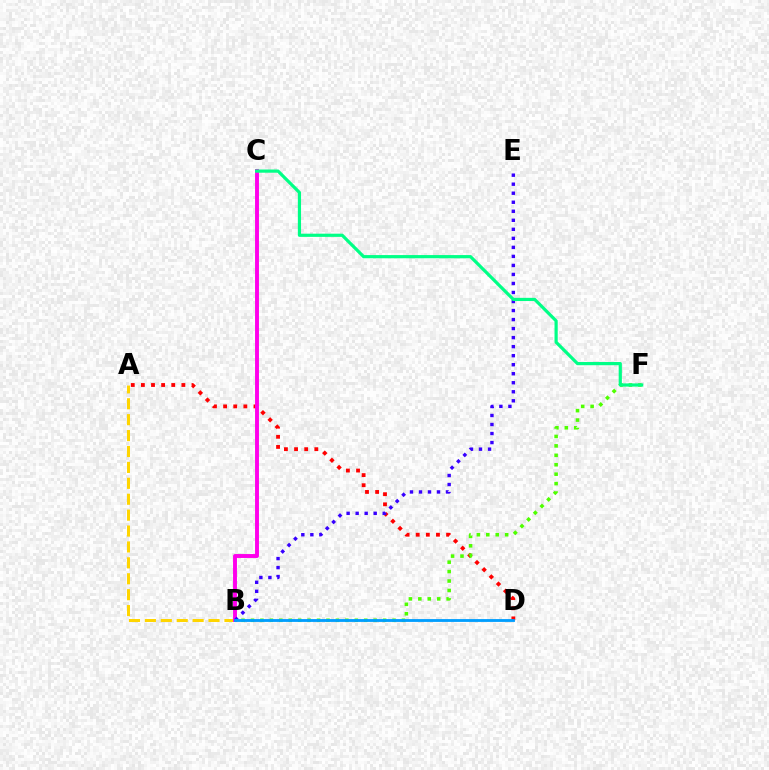{('A', 'B'): [{'color': '#ffd500', 'line_style': 'dashed', 'thickness': 2.16}], ('A', 'D'): [{'color': '#ff0000', 'line_style': 'dotted', 'thickness': 2.75}], ('B', 'F'): [{'color': '#4fff00', 'line_style': 'dotted', 'thickness': 2.56}], ('B', 'C'): [{'color': '#ff00ed', 'line_style': 'solid', 'thickness': 2.81}], ('B', 'E'): [{'color': '#3700ff', 'line_style': 'dotted', 'thickness': 2.45}], ('B', 'D'): [{'color': '#009eff', 'line_style': 'solid', 'thickness': 2.04}], ('C', 'F'): [{'color': '#00ff86', 'line_style': 'solid', 'thickness': 2.3}]}